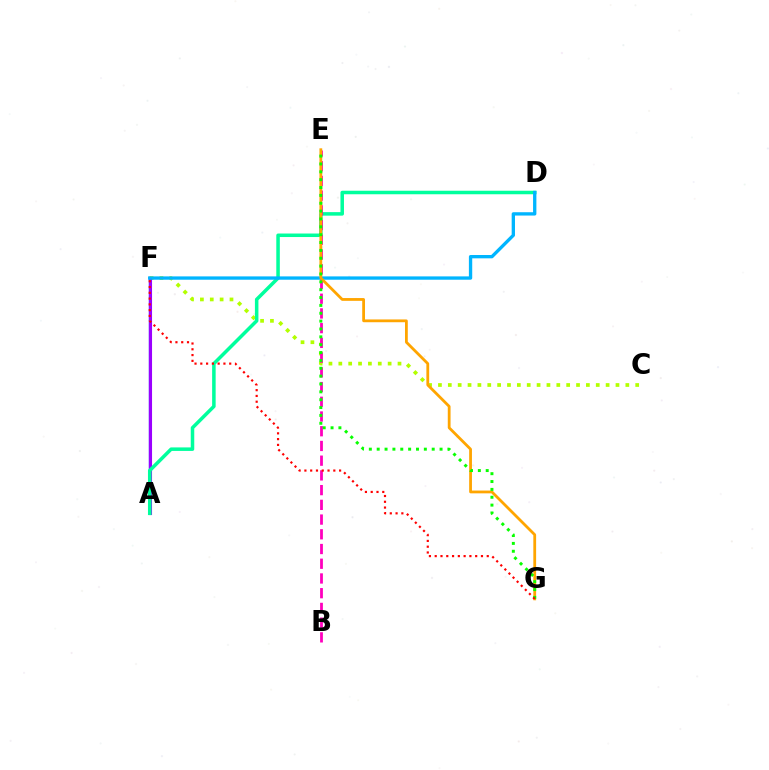{('A', 'F'): [{'color': '#0010ff', 'line_style': 'solid', 'thickness': 1.7}, {'color': '#9b00ff', 'line_style': 'solid', 'thickness': 2.22}], ('C', 'F'): [{'color': '#b3ff00', 'line_style': 'dotted', 'thickness': 2.68}], ('A', 'D'): [{'color': '#00ff9d', 'line_style': 'solid', 'thickness': 2.53}], ('B', 'E'): [{'color': '#ff00bd', 'line_style': 'dashed', 'thickness': 2.0}], ('D', 'F'): [{'color': '#00b5ff', 'line_style': 'solid', 'thickness': 2.4}], ('E', 'G'): [{'color': '#ffa500', 'line_style': 'solid', 'thickness': 2.01}, {'color': '#08ff00', 'line_style': 'dotted', 'thickness': 2.14}], ('F', 'G'): [{'color': '#ff0000', 'line_style': 'dotted', 'thickness': 1.57}]}